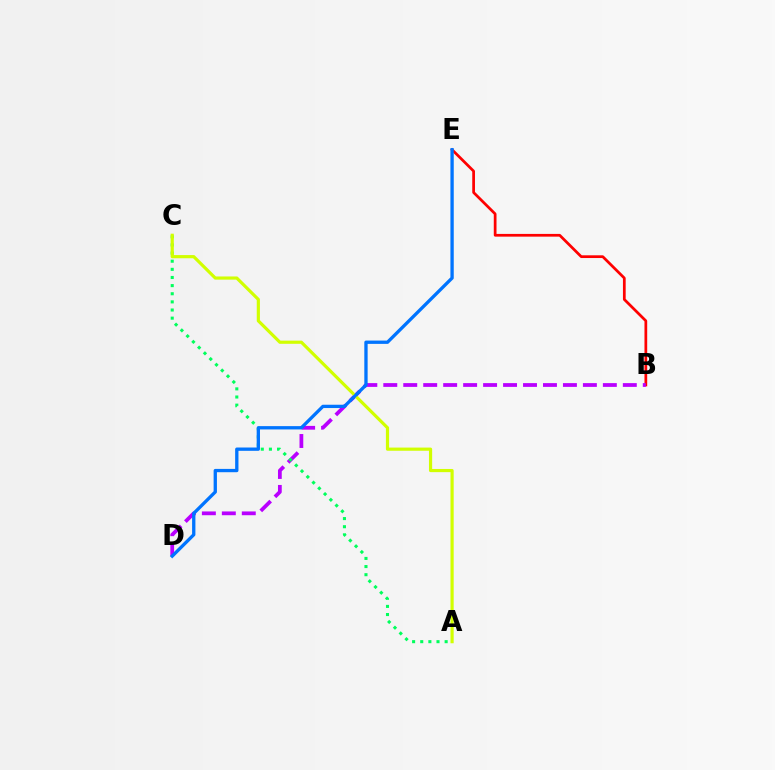{('B', 'E'): [{'color': '#ff0000', 'line_style': 'solid', 'thickness': 1.97}], ('B', 'D'): [{'color': '#b900ff', 'line_style': 'dashed', 'thickness': 2.71}], ('A', 'C'): [{'color': '#00ff5c', 'line_style': 'dotted', 'thickness': 2.21}, {'color': '#d1ff00', 'line_style': 'solid', 'thickness': 2.29}], ('D', 'E'): [{'color': '#0074ff', 'line_style': 'solid', 'thickness': 2.38}]}